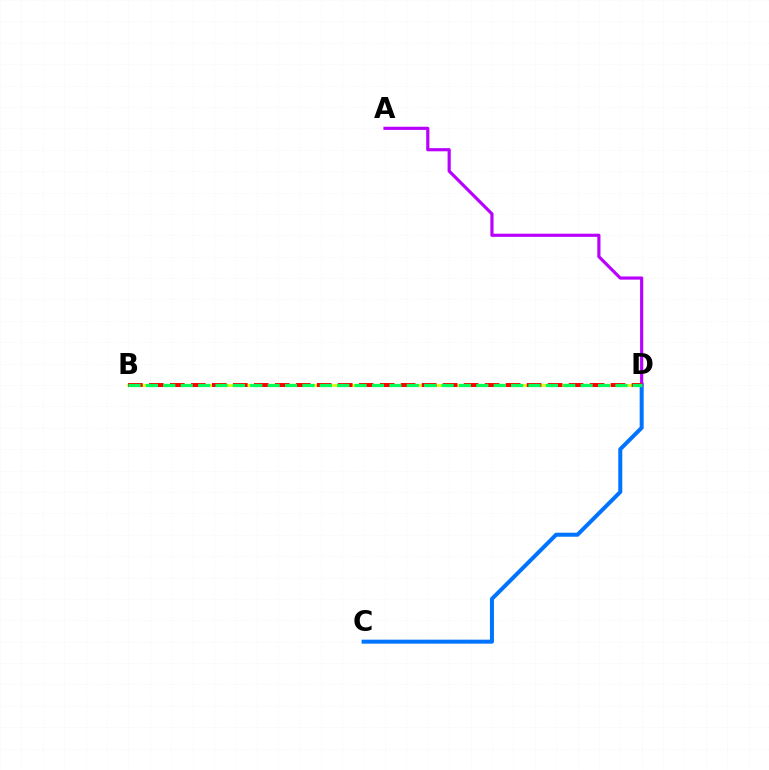{('B', 'D'): [{'color': '#d1ff00', 'line_style': 'solid', 'thickness': 1.84}, {'color': '#ff0000', 'line_style': 'dashed', 'thickness': 2.85}, {'color': '#00ff5c', 'line_style': 'dashed', 'thickness': 2.36}], ('C', 'D'): [{'color': '#0074ff', 'line_style': 'solid', 'thickness': 2.88}], ('A', 'D'): [{'color': '#b900ff', 'line_style': 'solid', 'thickness': 2.28}]}